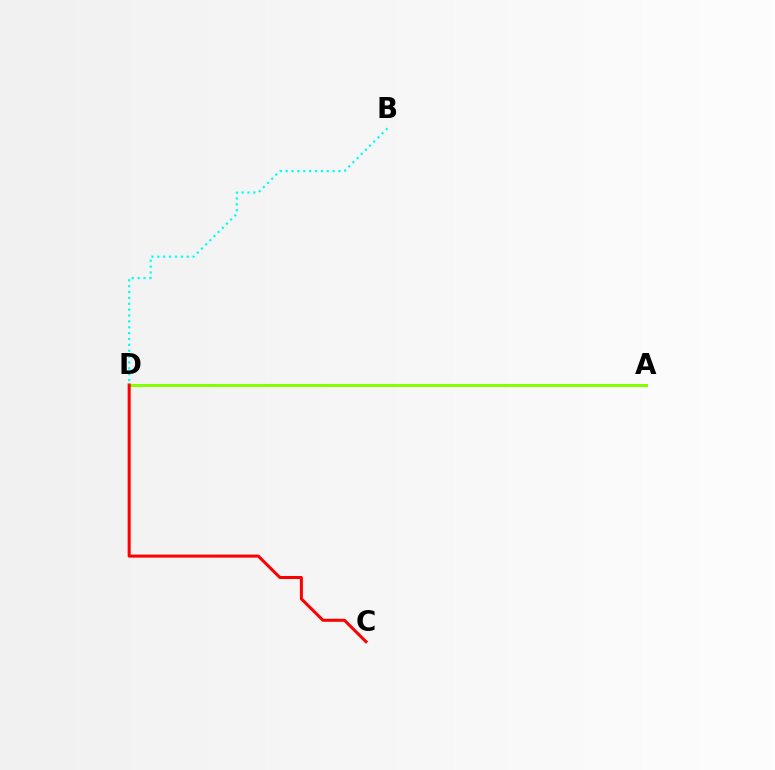{('A', 'D'): [{'color': '#7200ff', 'line_style': 'dashed', 'thickness': 1.97}, {'color': '#84ff00', 'line_style': 'solid', 'thickness': 2.17}], ('C', 'D'): [{'color': '#ff0000', 'line_style': 'solid', 'thickness': 2.18}], ('B', 'D'): [{'color': '#00fff6', 'line_style': 'dotted', 'thickness': 1.59}]}